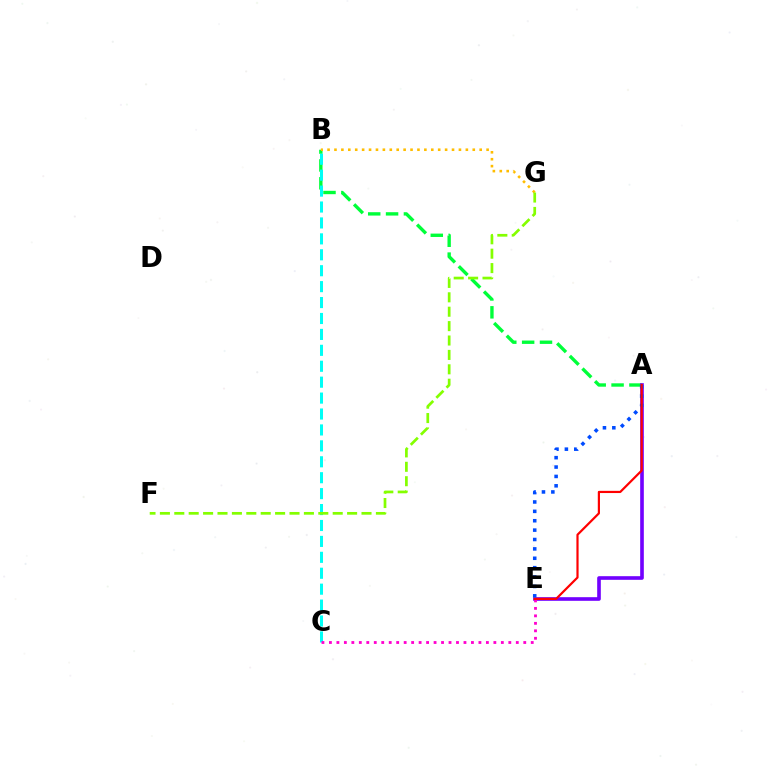{('A', 'B'): [{'color': '#00ff39', 'line_style': 'dashed', 'thickness': 2.43}], ('A', 'E'): [{'color': '#7200ff', 'line_style': 'solid', 'thickness': 2.61}, {'color': '#004bff', 'line_style': 'dotted', 'thickness': 2.55}, {'color': '#ff0000', 'line_style': 'solid', 'thickness': 1.58}], ('B', 'C'): [{'color': '#00fff6', 'line_style': 'dashed', 'thickness': 2.16}], ('C', 'E'): [{'color': '#ff00cf', 'line_style': 'dotted', 'thickness': 2.03}], ('B', 'G'): [{'color': '#ffbd00', 'line_style': 'dotted', 'thickness': 1.88}], ('F', 'G'): [{'color': '#84ff00', 'line_style': 'dashed', 'thickness': 1.96}]}